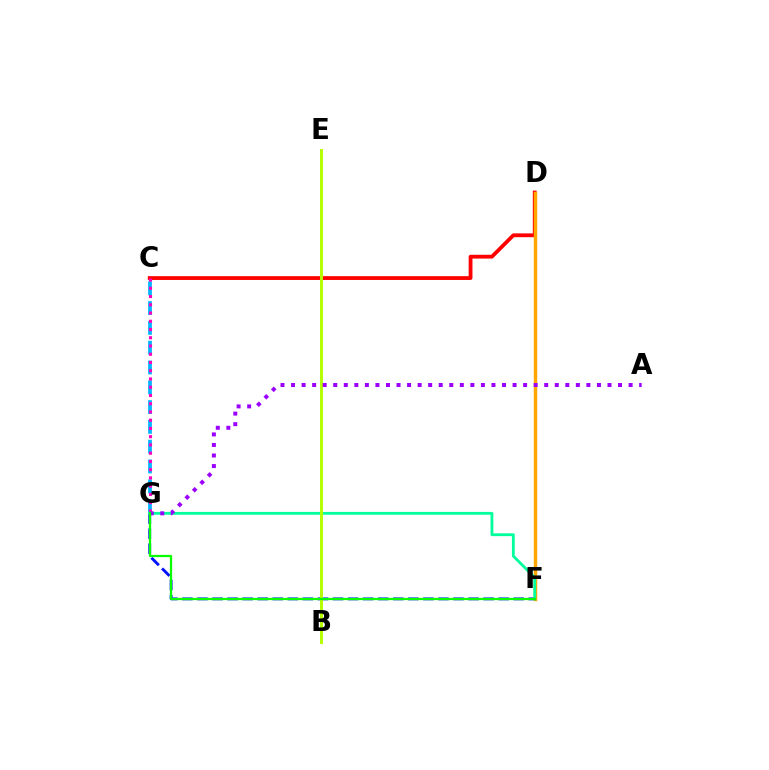{('C', 'D'): [{'color': '#ff0000', 'line_style': 'solid', 'thickness': 2.74}], ('F', 'G'): [{'color': '#0010ff', 'line_style': 'dashed', 'thickness': 2.05}, {'color': '#00ff9d', 'line_style': 'solid', 'thickness': 2.03}, {'color': '#08ff00', 'line_style': 'solid', 'thickness': 1.63}], ('C', 'G'): [{'color': '#00b5ff', 'line_style': 'dashed', 'thickness': 2.69}, {'color': '#ff00bd', 'line_style': 'dotted', 'thickness': 2.24}], ('D', 'F'): [{'color': '#ffa500', 'line_style': 'solid', 'thickness': 2.49}], ('B', 'E'): [{'color': '#b3ff00', 'line_style': 'solid', 'thickness': 2.11}], ('A', 'G'): [{'color': '#9b00ff', 'line_style': 'dotted', 'thickness': 2.87}]}